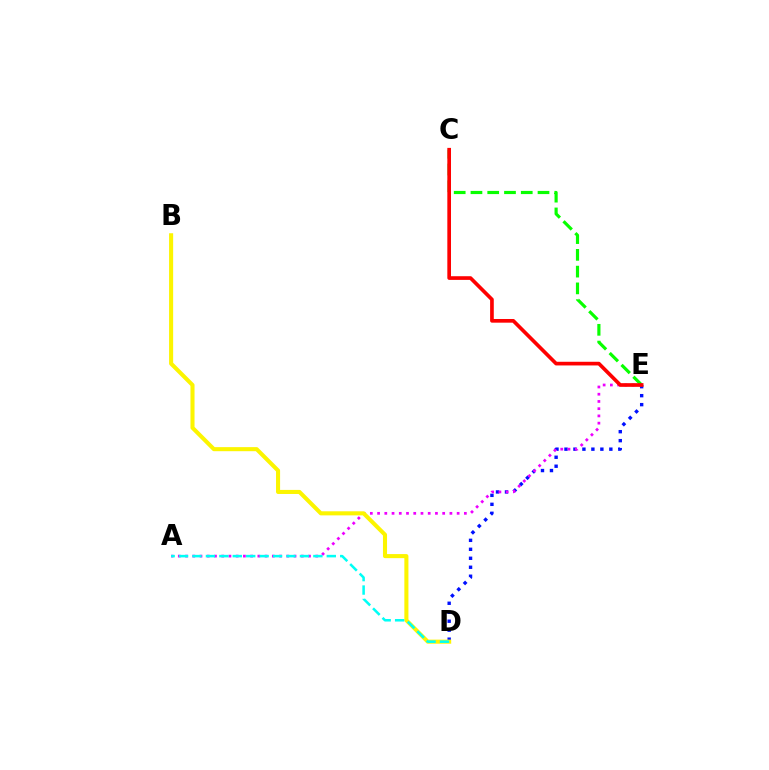{('D', 'E'): [{'color': '#0010ff', 'line_style': 'dotted', 'thickness': 2.44}], ('A', 'E'): [{'color': '#ee00ff', 'line_style': 'dotted', 'thickness': 1.97}], ('C', 'E'): [{'color': '#08ff00', 'line_style': 'dashed', 'thickness': 2.28}, {'color': '#ff0000', 'line_style': 'solid', 'thickness': 2.64}], ('B', 'D'): [{'color': '#fcf500', 'line_style': 'solid', 'thickness': 2.93}], ('A', 'D'): [{'color': '#00fff6', 'line_style': 'dashed', 'thickness': 1.82}]}